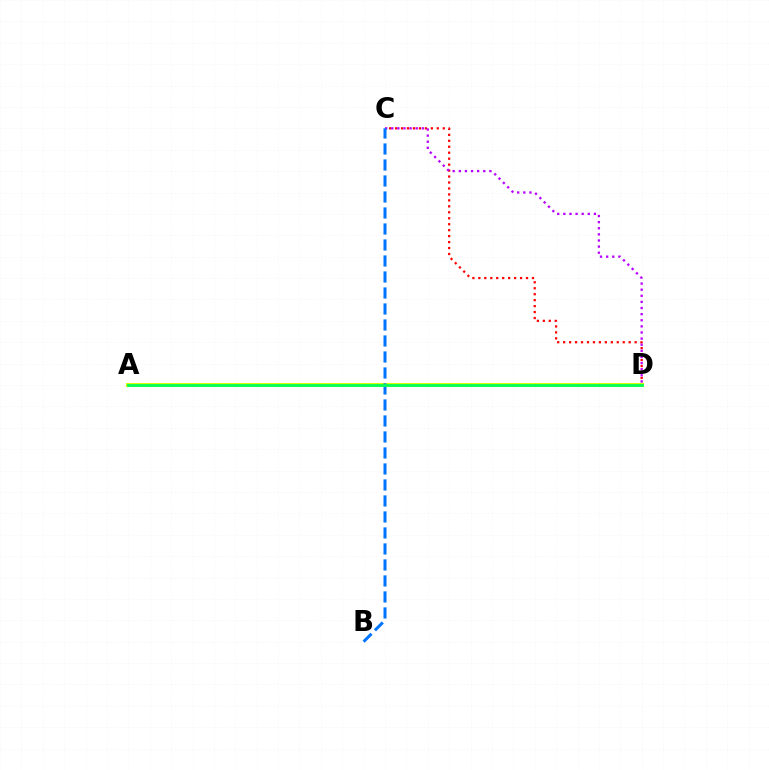{('C', 'D'): [{'color': '#ff0000', 'line_style': 'dotted', 'thickness': 1.62}, {'color': '#b900ff', 'line_style': 'dotted', 'thickness': 1.66}], ('A', 'D'): [{'color': '#d1ff00', 'line_style': 'solid', 'thickness': 2.89}, {'color': '#00ff5c', 'line_style': 'solid', 'thickness': 1.99}], ('B', 'C'): [{'color': '#0074ff', 'line_style': 'dashed', 'thickness': 2.17}]}